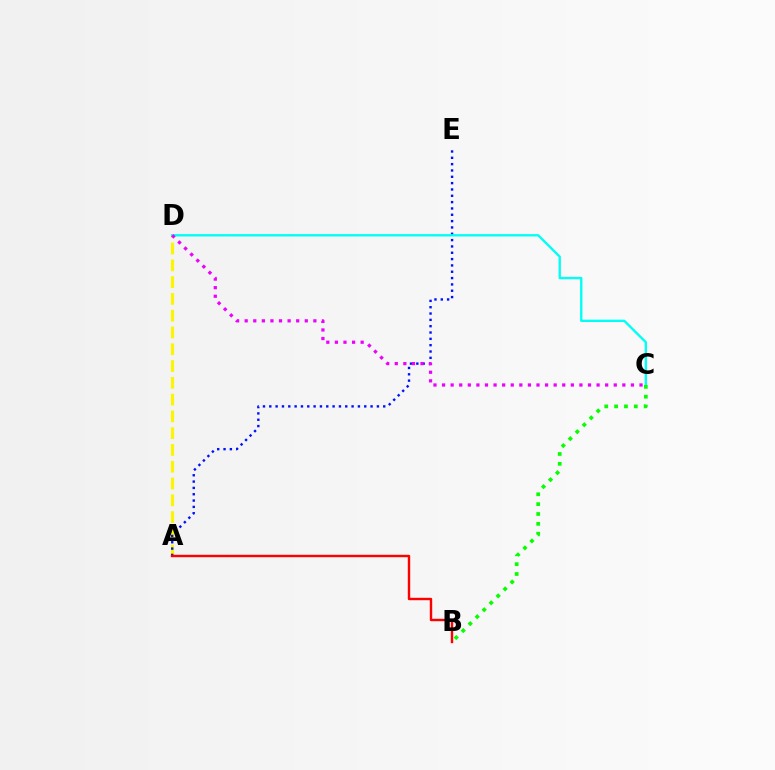{('A', 'D'): [{'color': '#fcf500', 'line_style': 'dashed', 'thickness': 2.28}], ('A', 'E'): [{'color': '#0010ff', 'line_style': 'dotted', 'thickness': 1.72}], ('C', 'D'): [{'color': '#00fff6', 'line_style': 'solid', 'thickness': 1.69}, {'color': '#ee00ff', 'line_style': 'dotted', 'thickness': 2.33}], ('B', 'C'): [{'color': '#08ff00', 'line_style': 'dotted', 'thickness': 2.68}], ('A', 'B'): [{'color': '#ff0000', 'line_style': 'solid', 'thickness': 1.73}]}